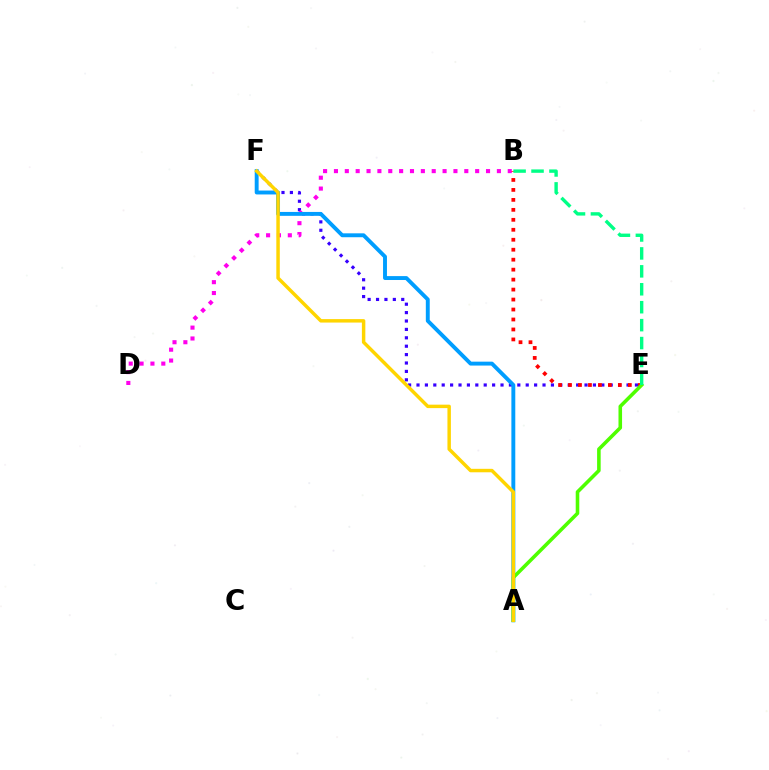{('E', 'F'): [{'color': '#3700ff', 'line_style': 'dotted', 'thickness': 2.28}], ('B', 'D'): [{'color': '#ff00ed', 'line_style': 'dotted', 'thickness': 2.95}], ('A', 'F'): [{'color': '#009eff', 'line_style': 'solid', 'thickness': 2.81}, {'color': '#ffd500', 'line_style': 'solid', 'thickness': 2.49}], ('B', 'E'): [{'color': '#ff0000', 'line_style': 'dotted', 'thickness': 2.71}, {'color': '#00ff86', 'line_style': 'dashed', 'thickness': 2.44}], ('A', 'E'): [{'color': '#4fff00', 'line_style': 'solid', 'thickness': 2.58}]}